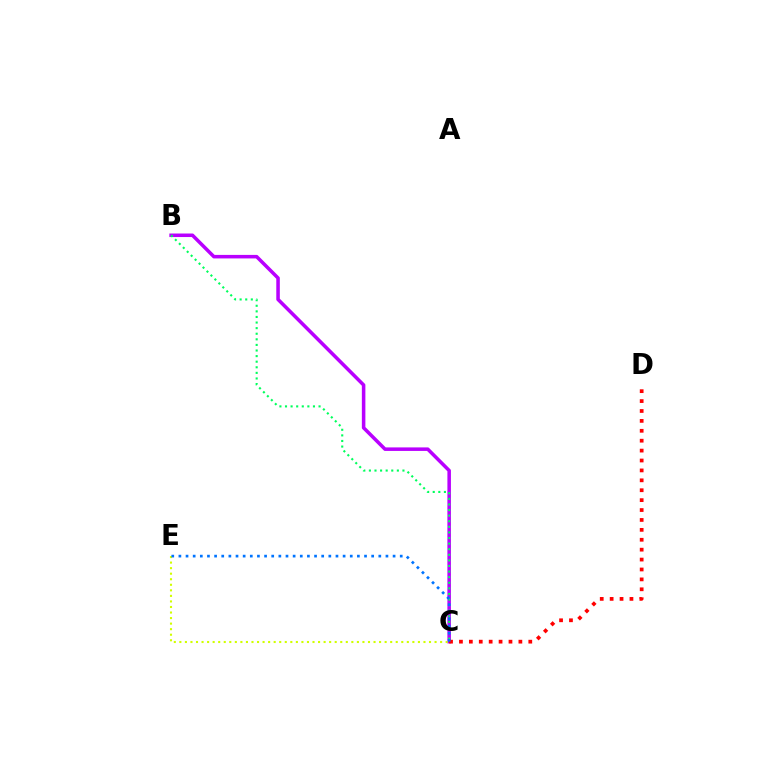{('B', 'C'): [{'color': '#b900ff', 'line_style': 'solid', 'thickness': 2.54}, {'color': '#00ff5c', 'line_style': 'dotted', 'thickness': 1.52}], ('C', 'D'): [{'color': '#ff0000', 'line_style': 'dotted', 'thickness': 2.69}], ('C', 'E'): [{'color': '#d1ff00', 'line_style': 'dotted', 'thickness': 1.51}, {'color': '#0074ff', 'line_style': 'dotted', 'thickness': 1.94}]}